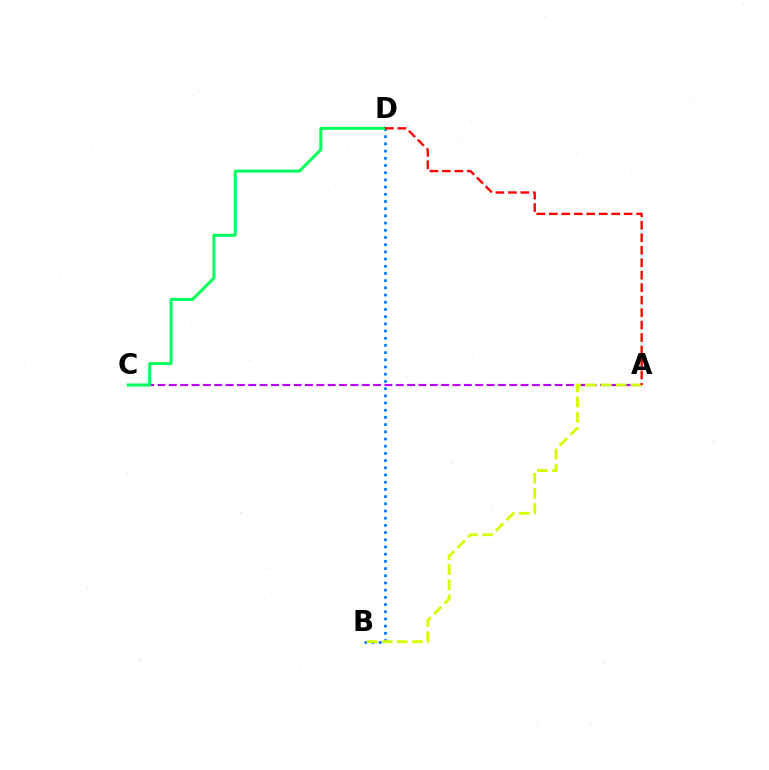{('A', 'C'): [{'color': '#b900ff', 'line_style': 'dashed', 'thickness': 1.54}], ('B', 'D'): [{'color': '#0074ff', 'line_style': 'dotted', 'thickness': 1.96}], ('C', 'D'): [{'color': '#00ff5c', 'line_style': 'solid', 'thickness': 2.16}], ('A', 'B'): [{'color': '#d1ff00', 'line_style': 'dashed', 'thickness': 2.06}], ('A', 'D'): [{'color': '#ff0000', 'line_style': 'dashed', 'thickness': 1.69}]}